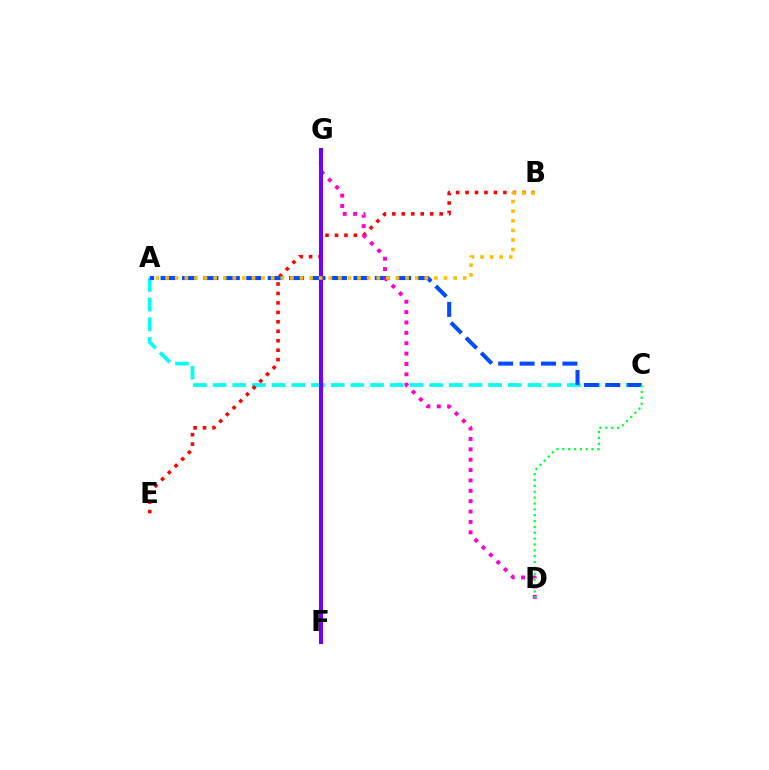{('A', 'C'): [{'color': '#00fff6', 'line_style': 'dashed', 'thickness': 2.67}, {'color': '#004bff', 'line_style': 'dashed', 'thickness': 2.91}], ('B', 'E'): [{'color': '#ff0000', 'line_style': 'dotted', 'thickness': 2.57}], ('D', 'G'): [{'color': '#ff00cf', 'line_style': 'dotted', 'thickness': 2.82}], ('F', 'G'): [{'color': '#84ff00', 'line_style': 'solid', 'thickness': 2.93}, {'color': '#7200ff', 'line_style': 'solid', 'thickness': 2.92}], ('C', 'D'): [{'color': '#00ff39', 'line_style': 'dotted', 'thickness': 1.59}], ('A', 'B'): [{'color': '#ffbd00', 'line_style': 'dotted', 'thickness': 2.61}]}